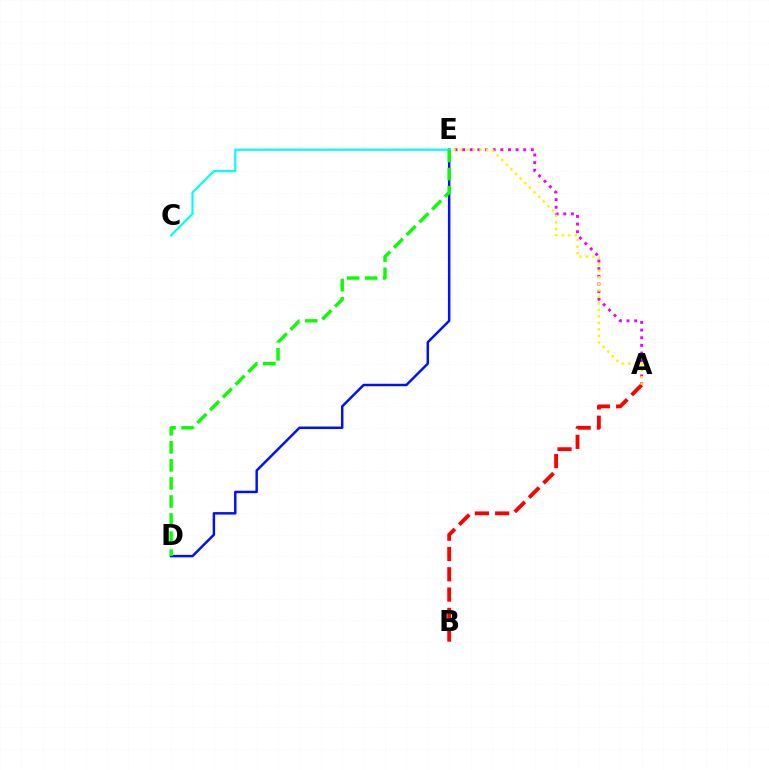{('A', 'E'): [{'color': '#ee00ff', 'line_style': 'dotted', 'thickness': 2.08}, {'color': '#fcf500', 'line_style': 'dotted', 'thickness': 1.77}], ('D', 'E'): [{'color': '#0010ff', 'line_style': 'solid', 'thickness': 1.78}, {'color': '#08ff00', 'line_style': 'dashed', 'thickness': 2.45}], ('A', 'B'): [{'color': '#ff0000', 'line_style': 'dashed', 'thickness': 2.76}], ('C', 'E'): [{'color': '#00fff6', 'line_style': 'solid', 'thickness': 1.57}]}